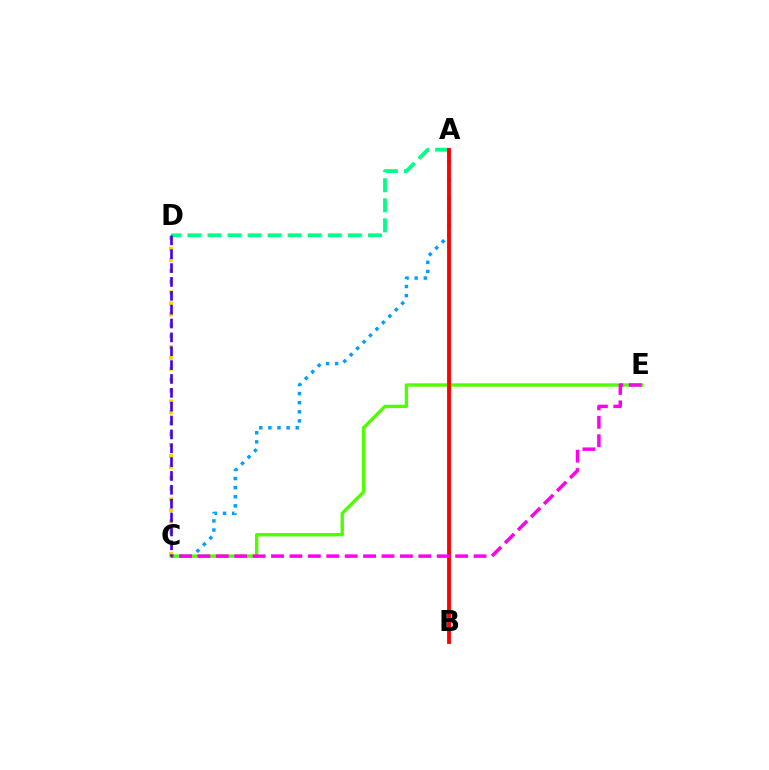{('A', 'C'): [{'color': '#009eff', 'line_style': 'dotted', 'thickness': 2.47}], ('C', 'E'): [{'color': '#4fff00', 'line_style': 'solid', 'thickness': 2.42}, {'color': '#ff00ed', 'line_style': 'dashed', 'thickness': 2.5}], ('A', 'D'): [{'color': '#00ff86', 'line_style': 'dashed', 'thickness': 2.72}], ('A', 'B'): [{'color': '#ff0000', 'line_style': 'solid', 'thickness': 2.77}], ('C', 'D'): [{'color': '#ffd500', 'line_style': 'dotted', 'thickness': 2.96}, {'color': '#3700ff', 'line_style': 'dashed', 'thickness': 1.88}]}